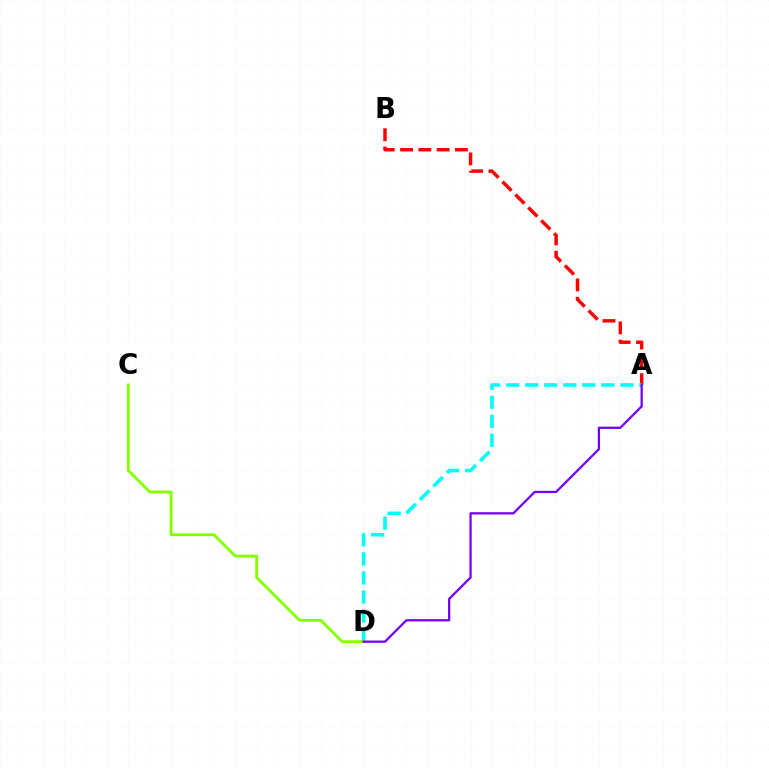{('A', 'B'): [{'color': '#ff0000', 'line_style': 'dashed', 'thickness': 2.48}], ('A', 'D'): [{'color': '#00fff6', 'line_style': 'dashed', 'thickness': 2.59}, {'color': '#7200ff', 'line_style': 'solid', 'thickness': 1.63}], ('C', 'D'): [{'color': '#84ff00', 'line_style': 'solid', 'thickness': 2.05}]}